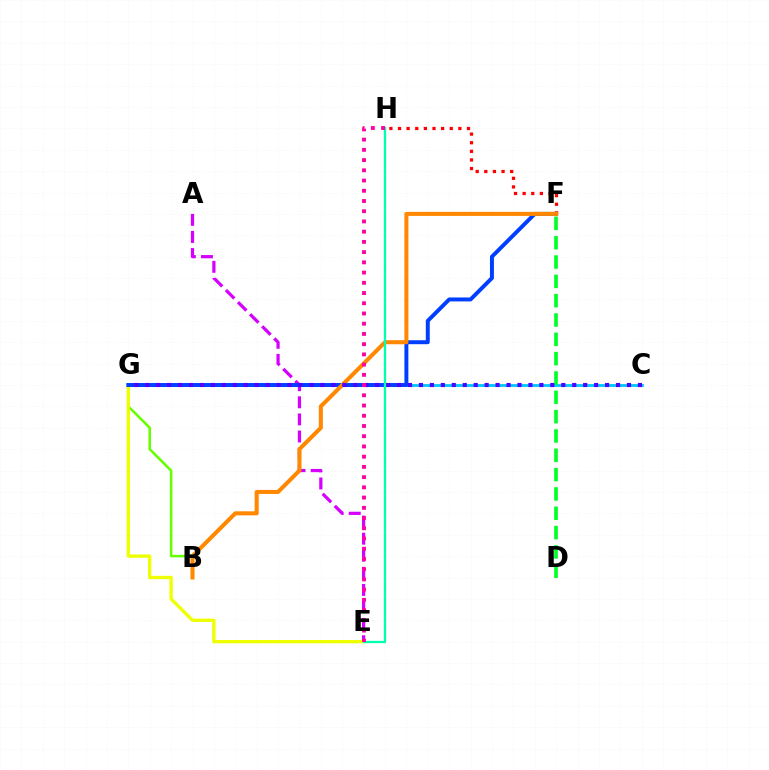{('F', 'H'): [{'color': '#ff0000', 'line_style': 'dotted', 'thickness': 2.34}], ('C', 'G'): [{'color': '#00c7ff', 'line_style': 'solid', 'thickness': 2.02}, {'color': '#4f00ff', 'line_style': 'dotted', 'thickness': 2.97}], ('B', 'G'): [{'color': '#66ff00', 'line_style': 'solid', 'thickness': 1.83}], ('D', 'F'): [{'color': '#00ff27', 'line_style': 'dashed', 'thickness': 2.63}], ('A', 'E'): [{'color': '#d600ff', 'line_style': 'dashed', 'thickness': 2.32}], ('E', 'G'): [{'color': '#eeff00', 'line_style': 'solid', 'thickness': 2.4}], ('F', 'G'): [{'color': '#003fff', 'line_style': 'solid', 'thickness': 2.84}], ('B', 'F'): [{'color': '#ff8800', 'line_style': 'solid', 'thickness': 2.92}], ('E', 'H'): [{'color': '#00ffaf', 'line_style': 'solid', 'thickness': 1.67}, {'color': '#ff00a0', 'line_style': 'dotted', 'thickness': 2.78}]}